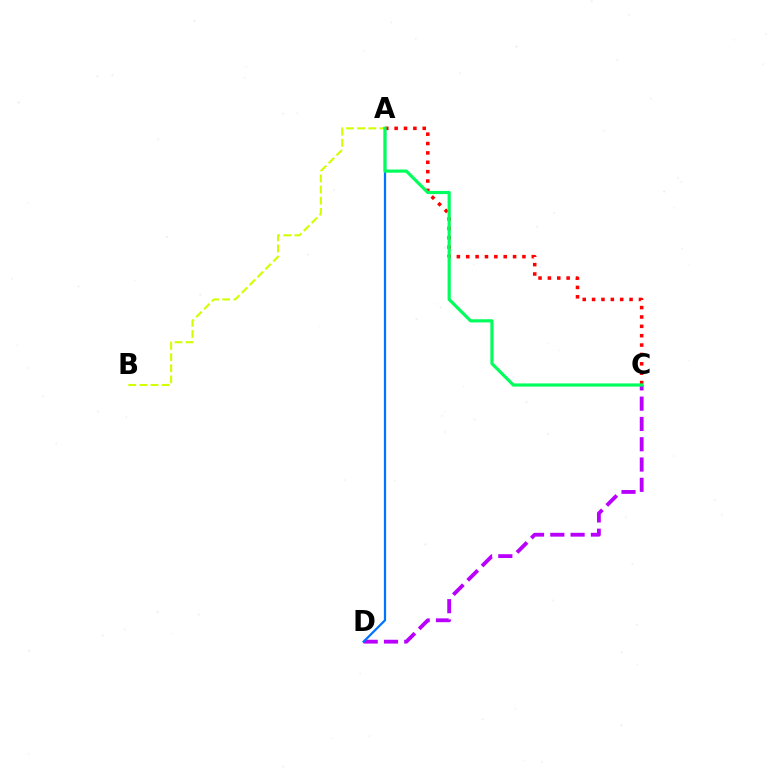{('A', 'B'): [{'color': '#d1ff00', 'line_style': 'dashed', 'thickness': 1.51}], ('C', 'D'): [{'color': '#b900ff', 'line_style': 'dashed', 'thickness': 2.76}], ('A', 'D'): [{'color': '#0074ff', 'line_style': 'solid', 'thickness': 1.61}], ('A', 'C'): [{'color': '#ff0000', 'line_style': 'dotted', 'thickness': 2.55}, {'color': '#00ff5c', 'line_style': 'solid', 'thickness': 2.28}]}